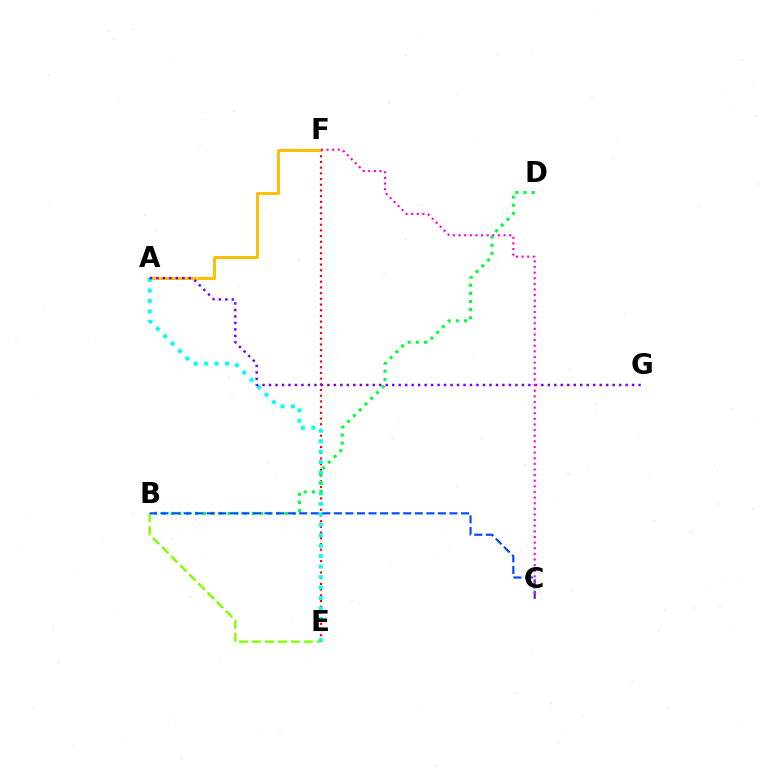{('E', 'F'): [{'color': '#ff0000', 'line_style': 'dotted', 'thickness': 1.55}], ('A', 'F'): [{'color': '#ffbd00', 'line_style': 'solid', 'thickness': 2.08}], ('B', 'E'): [{'color': '#84ff00', 'line_style': 'dashed', 'thickness': 1.75}], ('A', 'E'): [{'color': '#00fff6', 'line_style': 'dotted', 'thickness': 2.84}], ('B', 'D'): [{'color': '#00ff39', 'line_style': 'dotted', 'thickness': 2.21}], ('B', 'C'): [{'color': '#004bff', 'line_style': 'dashed', 'thickness': 1.57}], ('A', 'G'): [{'color': '#7200ff', 'line_style': 'dotted', 'thickness': 1.76}], ('C', 'F'): [{'color': '#ff00cf', 'line_style': 'dotted', 'thickness': 1.53}]}